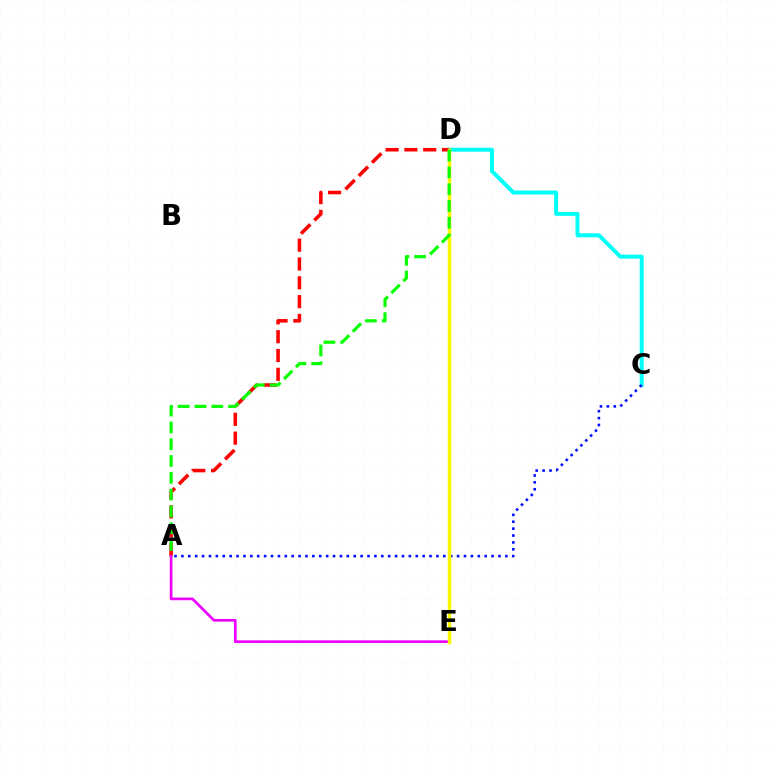{('C', 'D'): [{'color': '#00fff6', 'line_style': 'solid', 'thickness': 2.85}], ('A', 'C'): [{'color': '#0010ff', 'line_style': 'dotted', 'thickness': 1.87}], ('A', 'D'): [{'color': '#ff0000', 'line_style': 'dashed', 'thickness': 2.56}, {'color': '#08ff00', 'line_style': 'dashed', 'thickness': 2.28}], ('A', 'E'): [{'color': '#ee00ff', 'line_style': 'solid', 'thickness': 1.93}], ('D', 'E'): [{'color': '#fcf500', 'line_style': 'solid', 'thickness': 2.51}]}